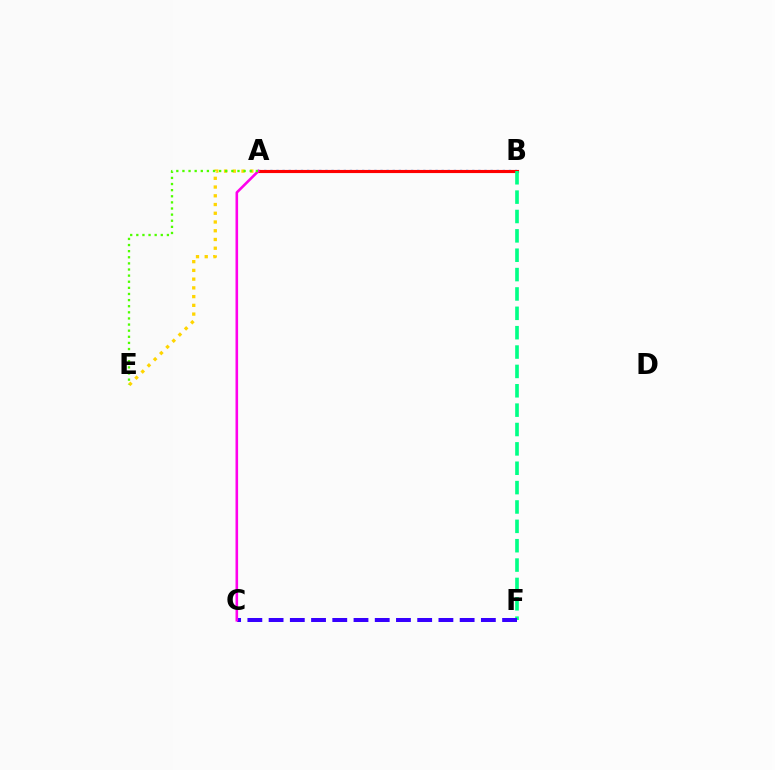{('A', 'B'): [{'color': '#009eff', 'line_style': 'dotted', 'thickness': 1.66}, {'color': '#ff0000', 'line_style': 'solid', 'thickness': 2.25}], ('B', 'F'): [{'color': '#00ff86', 'line_style': 'dashed', 'thickness': 2.63}], ('C', 'F'): [{'color': '#3700ff', 'line_style': 'dashed', 'thickness': 2.88}], ('A', 'E'): [{'color': '#ffd500', 'line_style': 'dotted', 'thickness': 2.37}, {'color': '#4fff00', 'line_style': 'dotted', 'thickness': 1.66}], ('A', 'C'): [{'color': '#ff00ed', 'line_style': 'solid', 'thickness': 1.87}]}